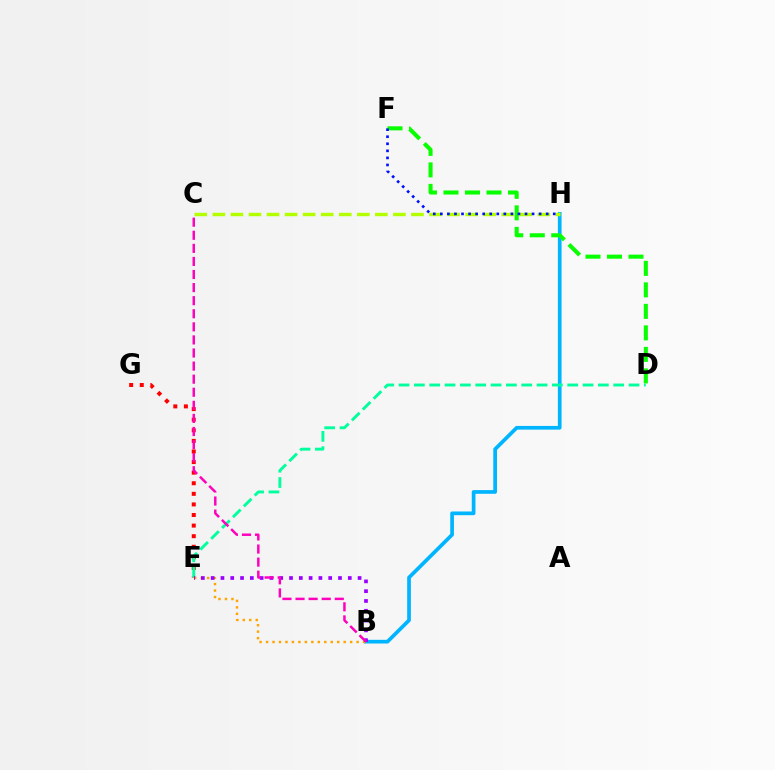{('B', 'H'): [{'color': '#00b5ff', 'line_style': 'solid', 'thickness': 2.67}], ('E', 'G'): [{'color': '#ff0000', 'line_style': 'dotted', 'thickness': 2.88}], ('B', 'E'): [{'color': '#ffa500', 'line_style': 'dotted', 'thickness': 1.76}, {'color': '#9b00ff', 'line_style': 'dotted', 'thickness': 2.66}], ('D', 'E'): [{'color': '#00ff9d', 'line_style': 'dashed', 'thickness': 2.08}], ('D', 'F'): [{'color': '#08ff00', 'line_style': 'dashed', 'thickness': 2.92}], ('C', 'H'): [{'color': '#b3ff00', 'line_style': 'dashed', 'thickness': 2.45}], ('B', 'C'): [{'color': '#ff00bd', 'line_style': 'dashed', 'thickness': 1.78}], ('F', 'H'): [{'color': '#0010ff', 'line_style': 'dotted', 'thickness': 1.92}]}